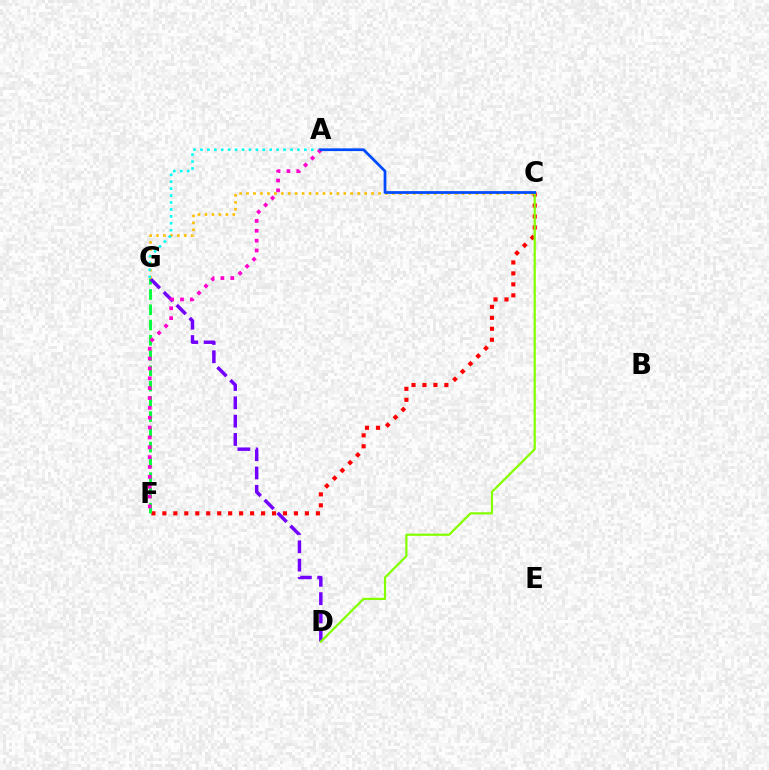{('C', 'F'): [{'color': '#ff0000', 'line_style': 'dotted', 'thickness': 2.98}], ('F', 'G'): [{'color': '#00ff39', 'line_style': 'dashed', 'thickness': 2.07}], ('D', 'G'): [{'color': '#7200ff', 'line_style': 'dashed', 'thickness': 2.49}], ('C', 'G'): [{'color': '#ffbd00', 'line_style': 'dotted', 'thickness': 1.89}], ('C', 'D'): [{'color': '#84ff00', 'line_style': 'solid', 'thickness': 1.59}], ('A', 'G'): [{'color': '#00fff6', 'line_style': 'dotted', 'thickness': 1.88}], ('A', 'F'): [{'color': '#ff00cf', 'line_style': 'dotted', 'thickness': 2.68}], ('A', 'C'): [{'color': '#004bff', 'line_style': 'solid', 'thickness': 1.97}]}